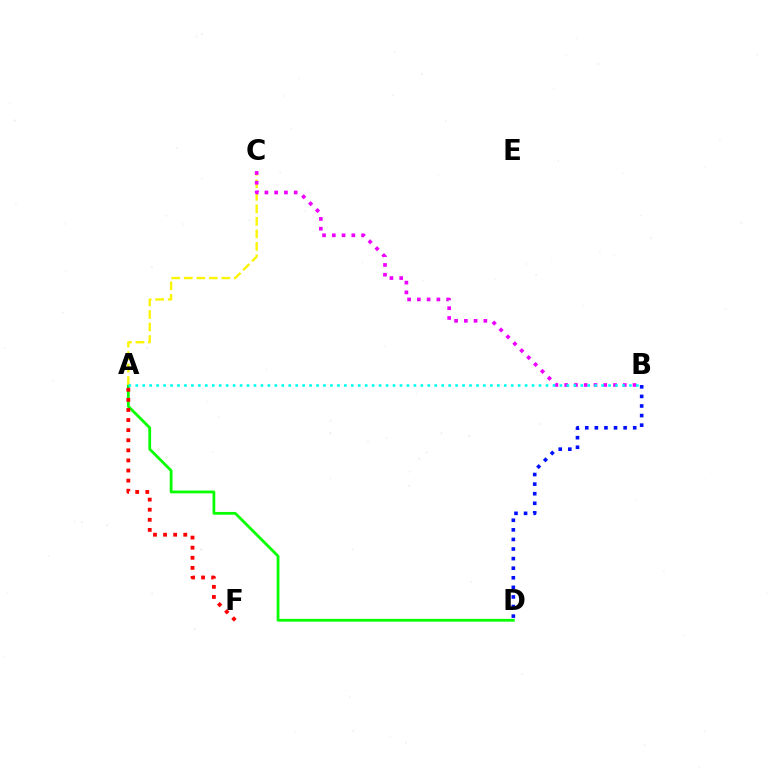{('A', 'D'): [{'color': '#08ff00', 'line_style': 'solid', 'thickness': 2.0}], ('A', 'F'): [{'color': '#ff0000', 'line_style': 'dotted', 'thickness': 2.74}], ('A', 'C'): [{'color': '#fcf500', 'line_style': 'dashed', 'thickness': 1.7}], ('B', 'C'): [{'color': '#ee00ff', 'line_style': 'dotted', 'thickness': 2.65}], ('B', 'D'): [{'color': '#0010ff', 'line_style': 'dotted', 'thickness': 2.6}], ('A', 'B'): [{'color': '#00fff6', 'line_style': 'dotted', 'thickness': 1.89}]}